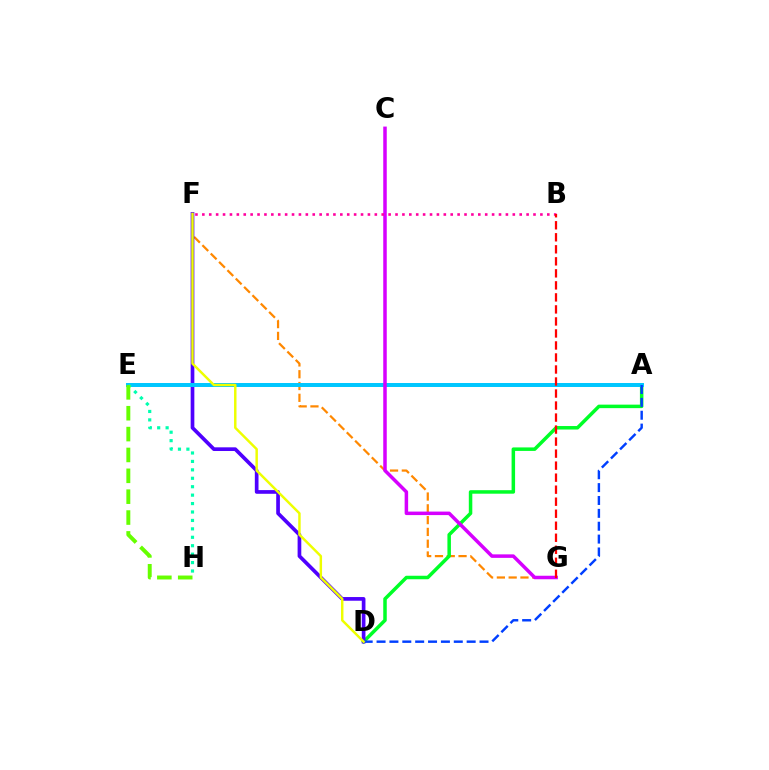{('F', 'G'): [{'color': '#ff8800', 'line_style': 'dashed', 'thickness': 1.6}], ('A', 'D'): [{'color': '#00ff27', 'line_style': 'solid', 'thickness': 2.52}, {'color': '#003fff', 'line_style': 'dashed', 'thickness': 1.75}], ('D', 'F'): [{'color': '#4f00ff', 'line_style': 'solid', 'thickness': 2.65}, {'color': '#eeff00', 'line_style': 'solid', 'thickness': 1.77}], ('A', 'E'): [{'color': '#00c7ff', 'line_style': 'solid', 'thickness': 2.87}], ('E', 'H'): [{'color': '#00ffaf', 'line_style': 'dotted', 'thickness': 2.29}, {'color': '#66ff00', 'line_style': 'dashed', 'thickness': 2.83}], ('C', 'G'): [{'color': '#d600ff', 'line_style': 'solid', 'thickness': 2.52}], ('B', 'F'): [{'color': '#ff00a0', 'line_style': 'dotted', 'thickness': 1.87}], ('B', 'G'): [{'color': '#ff0000', 'line_style': 'dashed', 'thickness': 1.63}]}